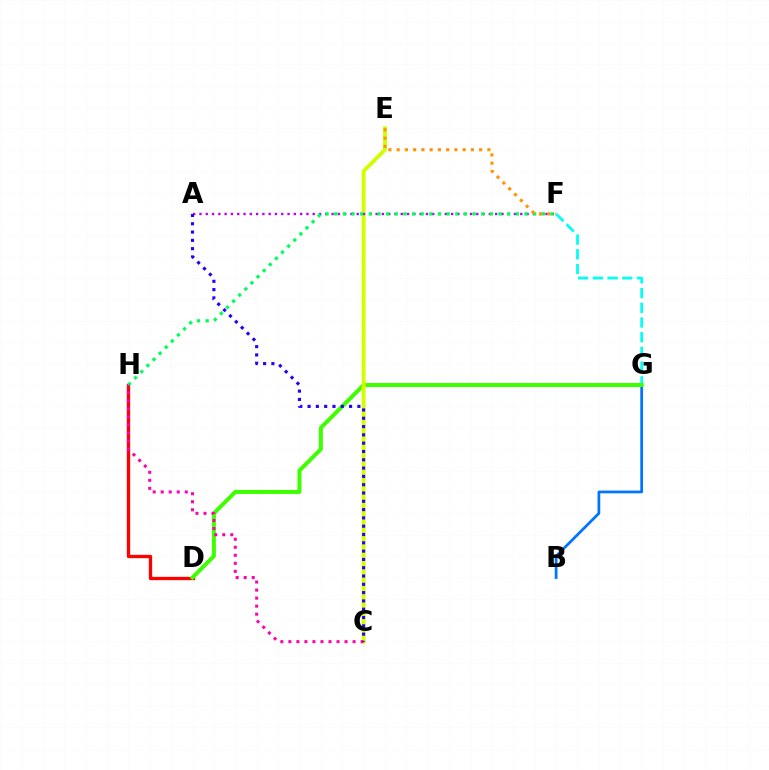{('D', 'H'): [{'color': '#ff0000', 'line_style': 'solid', 'thickness': 2.39}], ('B', 'G'): [{'color': '#0074ff', 'line_style': 'solid', 'thickness': 1.98}], ('F', 'G'): [{'color': '#00fff6', 'line_style': 'dashed', 'thickness': 2.0}], ('D', 'G'): [{'color': '#3dff00', 'line_style': 'solid', 'thickness': 2.88}], ('C', 'E'): [{'color': '#d1ff00', 'line_style': 'solid', 'thickness': 2.77}], ('A', 'F'): [{'color': '#b900ff', 'line_style': 'dotted', 'thickness': 1.71}], ('F', 'H'): [{'color': '#00ff5c', 'line_style': 'dotted', 'thickness': 2.35}], ('C', 'H'): [{'color': '#ff00ac', 'line_style': 'dotted', 'thickness': 2.18}], ('A', 'C'): [{'color': '#2500ff', 'line_style': 'dotted', 'thickness': 2.26}], ('E', 'F'): [{'color': '#ff9400', 'line_style': 'dotted', 'thickness': 2.24}]}